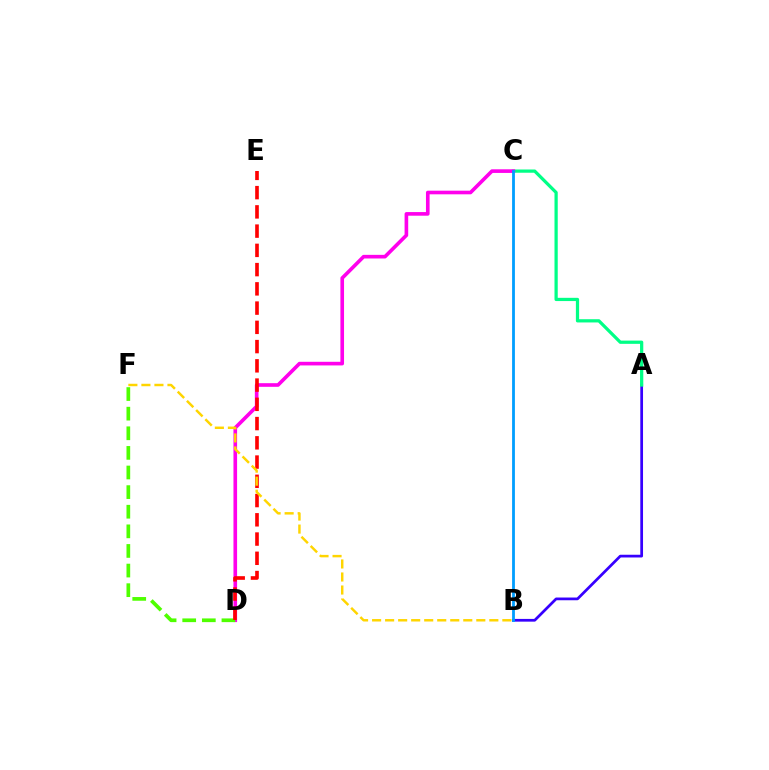{('A', 'B'): [{'color': '#3700ff', 'line_style': 'solid', 'thickness': 1.97}], ('A', 'C'): [{'color': '#00ff86', 'line_style': 'solid', 'thickness': 2.33}], ('C', 'D'): [{'color': '#ff00ed', 'line_style': 'solid', 'thickness': 2.62}], ('D', 'F'): [{'color': '#4fff00', 'line_style': 'dashed', 'thickness': 2.66}], ('D', 'E'): [{'color': '#ff0000', 'line_style': 'dashed', 'thickness': 2.61}], ('B', 'C'): [{'color': '#009eff', 'line_style': 'solid', 'thickness': 2.01}], ('B', 'F'): [{'color': '#ffd500', 'line_style': 'dashed', 'thickness': 1.77}]}